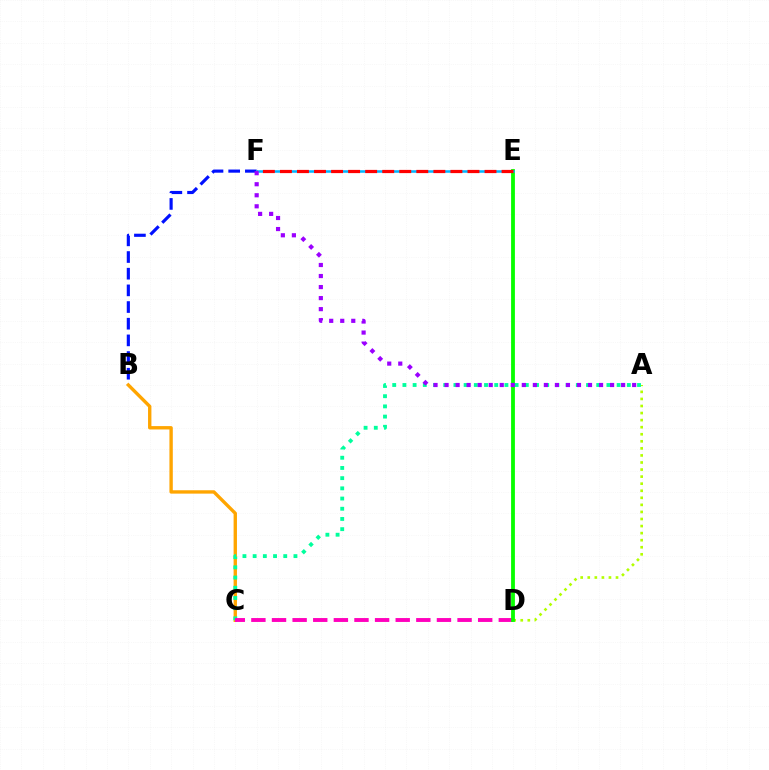{('A', 'D'): [{'color': '#b3ff00', 'line_style': 'dotted', 'thickness': 1.92}], ('B', 'F'): [{'color': '#0010ff', 'line_style': 'dashed', 'thickness': 2.26}], ('B', 'C'): [{'color': '#ffa500', 'line_style': 'solid', 'thickness': 2.42}], ('A', 'C'): [{'color': '#00ff9d', 'line_style': 'dotted', 'thickness': 2.77}], ('C', 'D'): [{'color': '#ff00bd', 'line_style': 'dashed', 'thickness': 2.8}], ('D', 'E'): [{'color': '#08ff00', 'line_style': 'solid', 'thickness': 2.75}], ('E', 'F'): [{'color': '#00b5ff', 'line_style': 'solid', 'thickness': 1.82}, {'color': '#ff0000', 'line_style': 'dashed', 'thickness': 2.32}], ('A', 'F'): [{'color': '#9b00ff', 'line_style': 'dotted', 'thickness': 3.0}]}